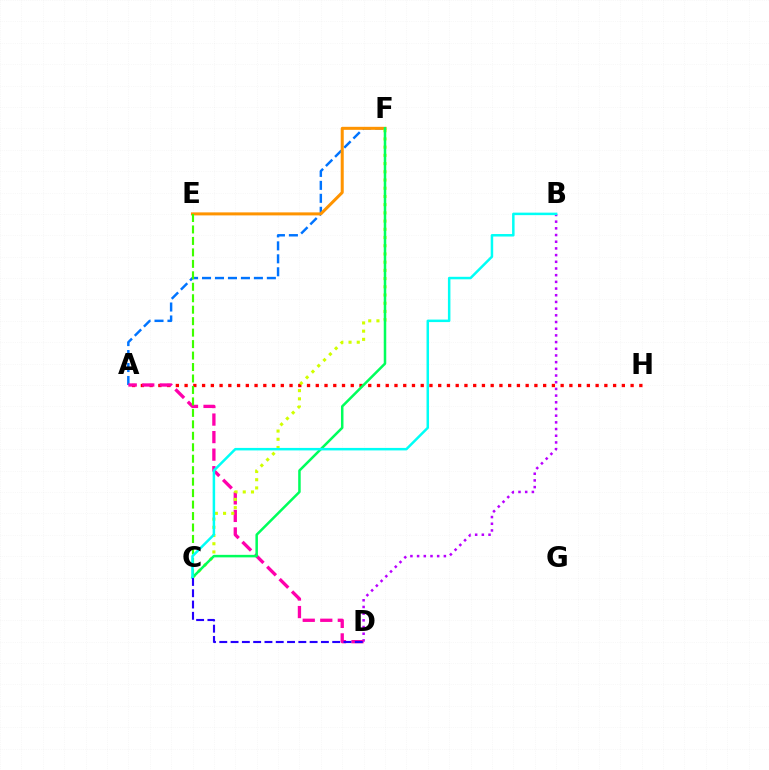{('A', 'F'): [{'color': '#0074ff', 'line_style': 'dashed', 'thickness': 1.76}], ('B', 'D'): [{'color': '#b900ff', 'line_style': 'dotted', 'thickness': 1.82}], ('E', 'F'): [{'color': '#ff9400', 'line_style': 'solid', 'thickness': 2.18}], ('A', 'H'): [{'color': '#ff0000', 'line_style': 'dotted', 'thickness': 2.38}], ('A', 'D'): [{'color': '#ff00ac', 'line_style': 'dashed', 'thickness': 2.38}], ('C', 'F'): [{'color': '#d1ff00', 'line_style': 'dotted', 'thickness': 2.23}, {'color': '#00ff5c', 'line_style': 'solid', 'thickness': 1.81}], ('C', 'E'): [{'color': '#3dff00', 'line_style': 'dashed', 'thickness': 1.56}], ('B', 'C'): [{'color': '#00fff6', 'line_style': 'solid', 'thickness': 1.8}], ('C', 'D'): [{'color': '#2500ff', 'line_style': 'dashed', 'thickness': 1.53}]}